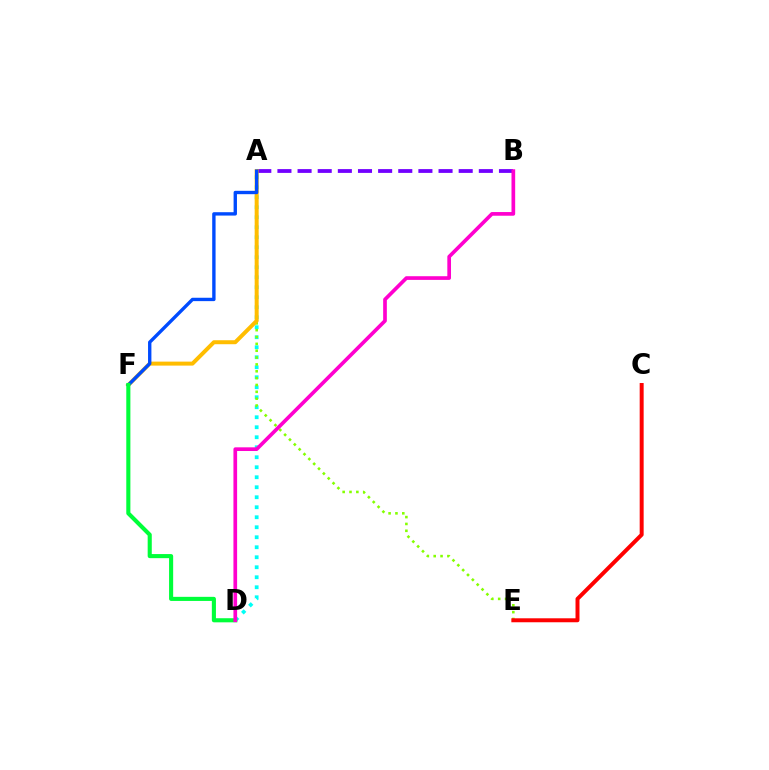{('A', 'D'): [{'color': '#00fff6', 'line_style': 'dotted', 'thickness': 2.72}], ('A', 'E'): [{'color': '#84ff00', 'line_style': 'dotted', 'thickness': 1.86}], ('C', 'E'): [{'color': '#ff0000', 'line_style': 'solid', 'thickness': 2.86}], ('A', 'B'): [{'color': '#7200ff', 'line_style': 'dashed', 'thickness': 2.74}], ('A', 'F'): [{'color': '#ffbd00', 'line_style': 'solid', 'thickness': 2.87}, {'color': '#004bff', 'line_style': 'solid', 'thickness': 2.43}], ('D', 'F'): [{'color': '#00ff39', 'line_style': 'solid', 'thickness': 2.95}], ('B', 'D'): [{'color': '#ff00cf', 'line_style': 'solid', 'thickness': 2.65}]}